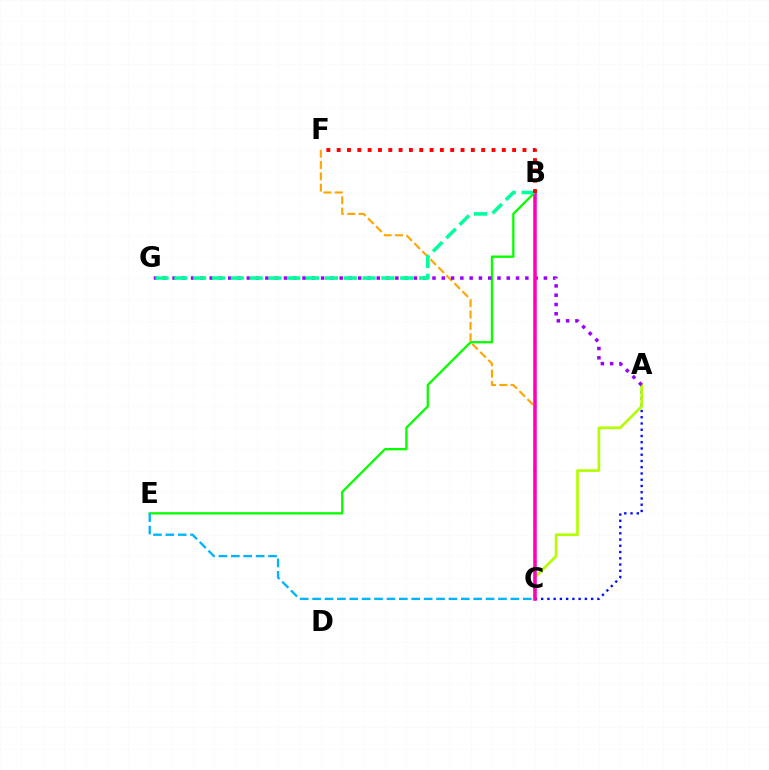{('B', 'E'): [{'color': '#08ff00', 'line_style': 'solid', 'thickness': 1.66}], ('A', 'C'): [{'color': '#0010ff', 'line_style': 'dotted', 'thickness': 1.7}, {'color': '#b3ff00', 'line_style': 'solid', 'thickness': 1.94}], ('C', 'F'): [{'color': '#ffa500', 'line_style': 'dashed', 'thickness': 1.54}], ('A', 'G'): [{'color': '#9b00ff', 'line_style': 'dotted', 'thickness': 2.52}], ('C', 'E'): [{'color': '#00b5ff', 'line_style': 'dashed', 'thickness': 1.68}], ('B', 'C'): [{'color': '#ff00bd', 'line_style': 'solid', 'thickness': 2.55}], ('B', 'G'): [{'color': '#00ff9d', 'line_style': 'dashed', 'thickness': 2.56}], ('B', 'F'): [{'color': '#ff0000', 'line_style': 'dotted', 'thickness': 2.8}]}